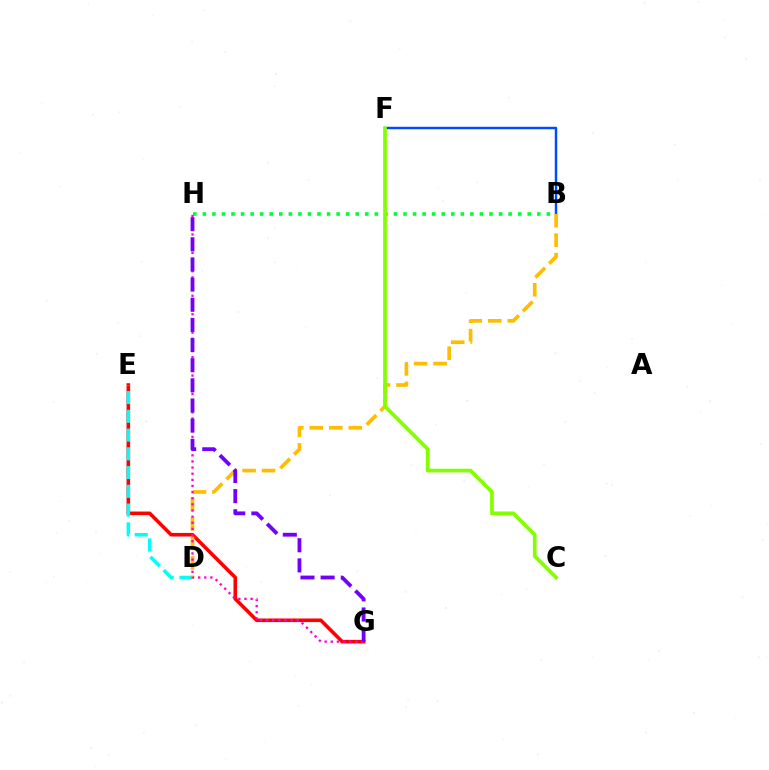{('B', 'F'): [{'color': '#004bff', 'line_style': 'solid', 'thickness': 1.76}], ('E', 'G'): [{'color': '#ff0000', 'line_style': 'solid', 'thickness': 2.58}], ('D', 'E'): [{'color': '#00fff6', 'line_style': 'dashed', 'thickness': 2.55}], ('B', 'H'): [{'color': '#00ff39', 'line_style': 'dotted', 'thickness': 2.6}], ('B', 'D'): [{'color': '#ffbd00', 'line_style': 'dashed', 'thickness': 2.65}], ('C', 'F'): [{'color': '#84ff00', 'line_style': 'solid', 'thickness': 2.67}], ('G', 'H'): [{'color': '#ff00cf', 'line_style': 'dotted', 'thickness': 1.67}, {'color': '#7200ff', 'line_style': 'dashed', 'thickness': 2.74}]}